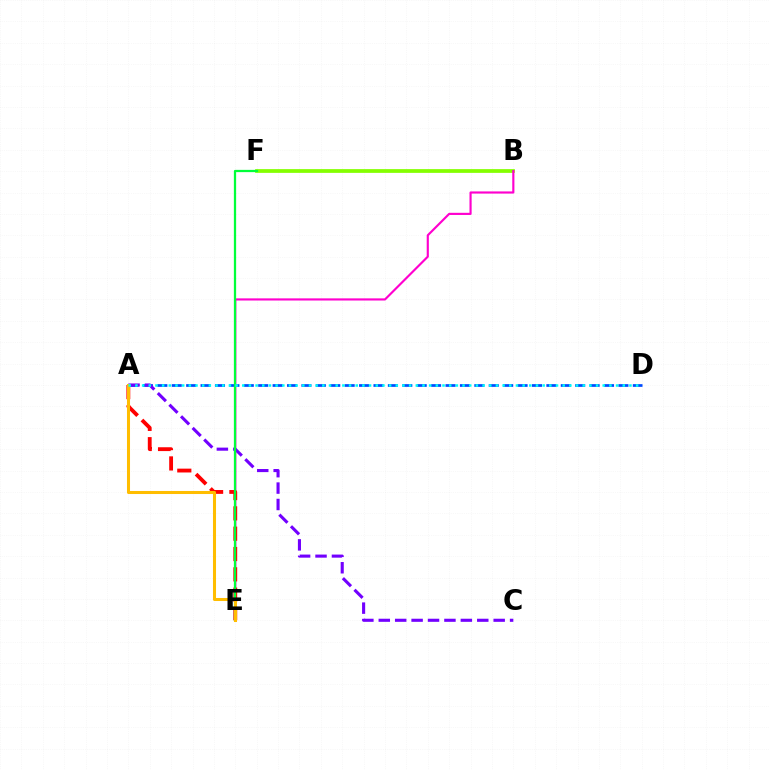{('B', 'F'): [{'color': '#84ff00', 'line_style': 'solid', 'thickness': 2.69}], ('A', 'D'): [{'color': '#004bff', 'line_style': 'dashed', 'thickness': 1.96}, {'color': '#00fff6', 'line_style': 'dotted', 'thickness': 1.81}], ('B', 'E'): [{'color': '#ff00cf', 'line_style': 'solid', 'thickness': 1.55}], ('A', 'E'): [{'color': '#ff0000', 'line_style': 'dashed', 'thickness': 2.76}, {'color': '#ffbd00', 'line_style': 'solid', 'thickness': 2.19}], ('A', 'C'): [{'color': '#7200ff', 'line_style': 'dashed', 'thickness': 2.23}], ('E', 'F'): [{'color': '#00ff39', 'line_style': 'solid', 'thickness': 1.63}]}